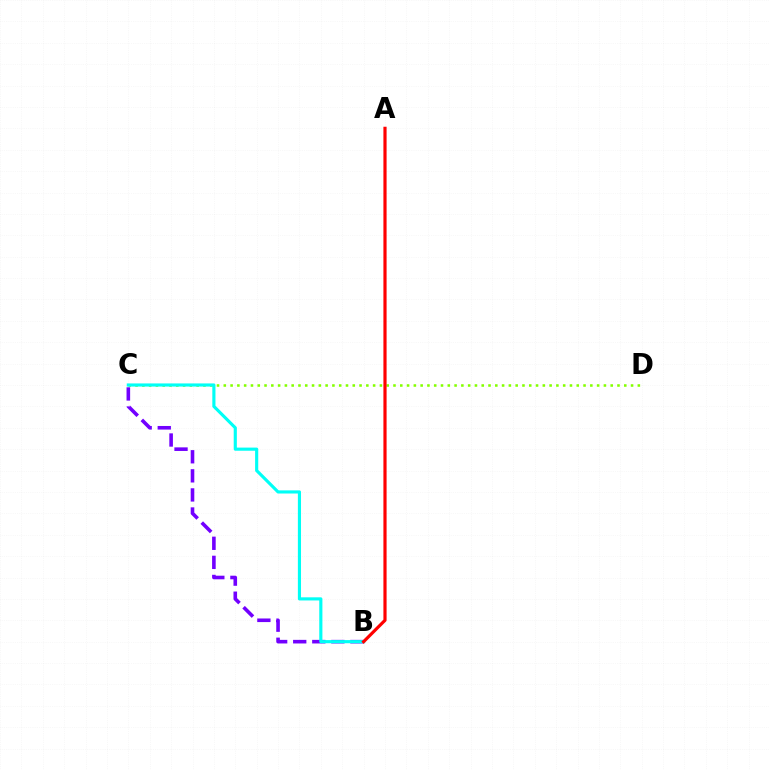{('B', 'C'): [{'color': '#7200ff', 'line_style': 'dashed', 'thickness': 2.59}, {'color': '#00fff6', 'line_style': 'solid', 'thickness': 2.26}], ('C', 'D'): [{'color': '#84ff00', 'line_style': 'dotted', 'thickness': 1.84}], ('A', 'B'): [{'color': '#ff0000', 'line_style': 'solid', 'thickness': 2.29}]}